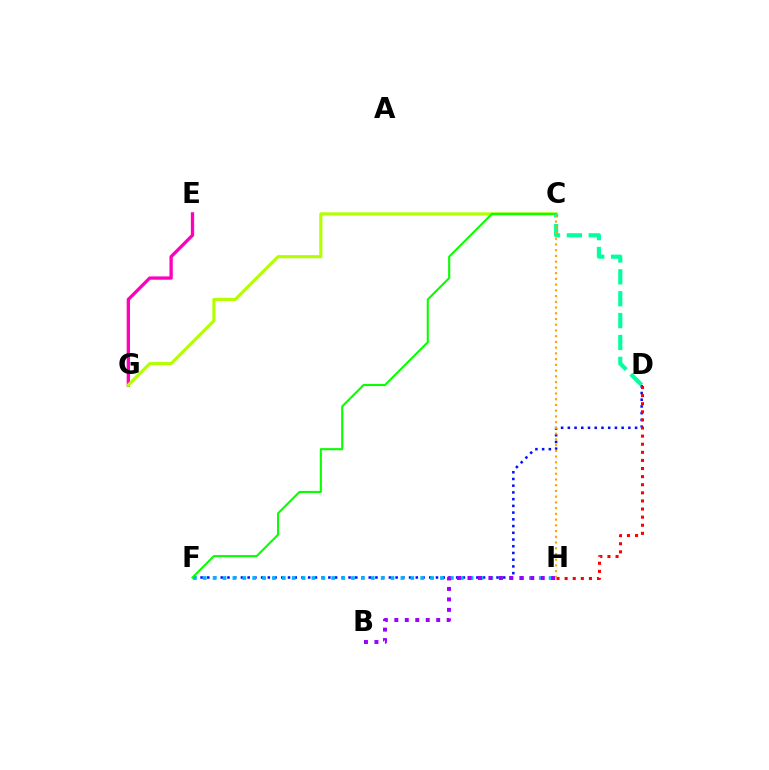{('D', 'F'): [{'color': '#0010ff', 'line_style': 'dotted', 'thickness': 1.83}], ('F', 'H'): [{'color': '#00b5ff', 'line_style': 'dotted', 'thickness': 2.69}], ('E', 'G'): [{'color': '#ff00bd', 'line_style': 'solid', 'thickness': 2.38}], ('D', 'H'): [{'color': '#ff0000', 'line_style': 'dotted', 'thickness': 2.2}], ('C', 'G'): [{'color': '#b3ff00', 'line_style': 'solid', 'thickness': 2.26}], ('C', 'F'): [{'color': '#08ff00', 'line_style': 'solid', 'thickness': 1.51}], ('B', 'H'): [{'color': '#9b00ff', 'line_style': 'dotted', 'thickness': 2.84}], ('C', 'D'): [{'color': '#00ff9d', 'line_style': 'dashed', 'thickness': 2.97}], ('C', 'H'): [{'color': '#ffa500', 'line_style': 'dotted', 'thickness': 1.56}]}